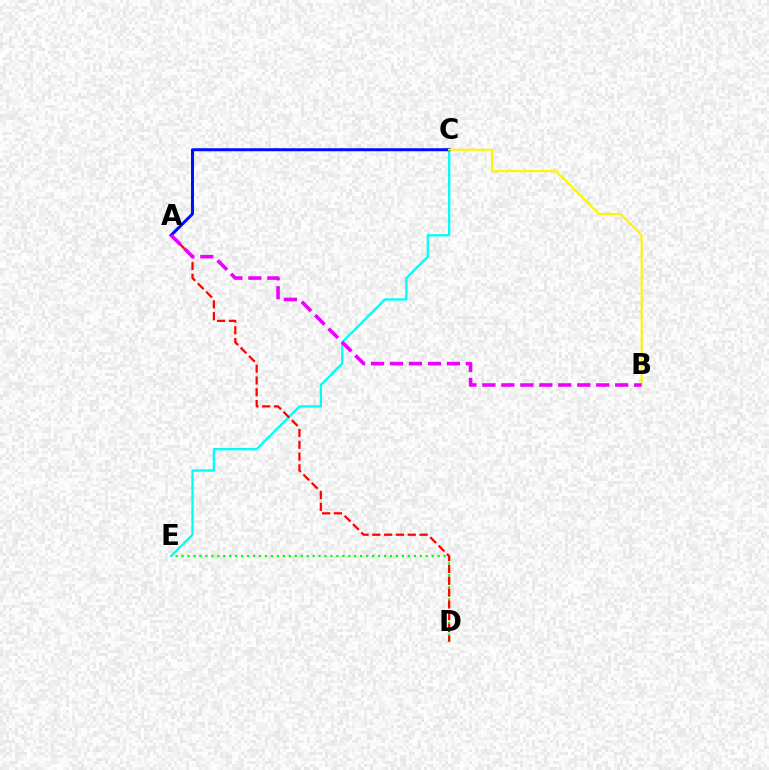{('D', 'E'): [{'color': '#08ff00', 'line_style': 'dotted', 'thickness': 1.62}], ('C', 'E'): [{'color': '#00fff6', 'line_style': 'solid', 'thickness': 1.67}], ('A', 'C'): [{'color': '#0010ff', 'line_style': 'solid', 'thickness': 2.17}], ('A', 'D'): [{'color': '#ff0000', 'line_style': 'dashed', 'thickness': 1.61}], ('B', 'C'): [{'color': '#fcf500', 'line_style': 'solid', 'thickness': 1.52}], ('A', 'B'): [{'color': '#ee00ff', 'line_style': 'dashed', 'thickness': 2.58}]}